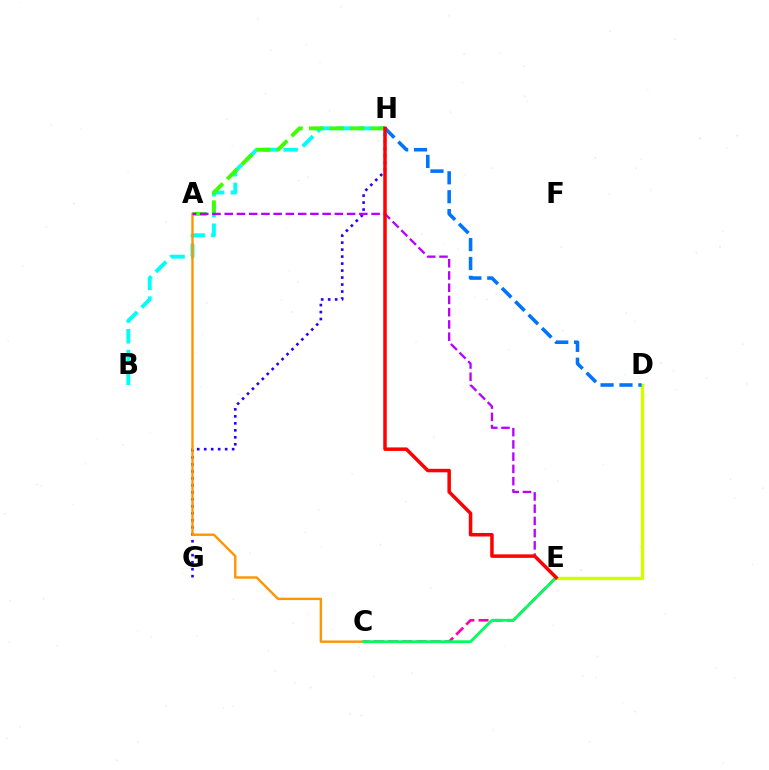{('D', 'E'): [{'color': '#d1ff00', 'line_style': 'solid', 'thickness': 2.46}], ('B', 'H'): [{'color': '#00fff6', 'line_style': 'dashed', 'thickness': 2.82}], ('G', 'H'): [{'color': '#2500ff', 'line_style': 'dotted', 'thickness': 1.9}], ('D', 'H'): [{'color': '#0074ff', 'line_style': 'dashed', 'thickness': 2.57}], ('A', 'H'): [{'color': '#3dff00', 'line_style': 'dashed', 'thickness': 2.79}], ('A', 'C'): [{'color': '#ff9400', 'line_style': 'solid', 'thickness': 1.72}], ('A', 'E'): [{'color': '#b900ff', 'line_style': 'dashed', 'thickness': 1.66}], ('C', 'E'): [{'color': '#ff00ac', 'line_style': 'dashed', 'thickness': 1.93}, {'color': '#00ff5c', 'line_style': 'solid', 'thickness': 2.02}], ('E', 'H'): [{'color': '#ff0000', 'line_style': 'solid', 'thickness': 2.52}]}